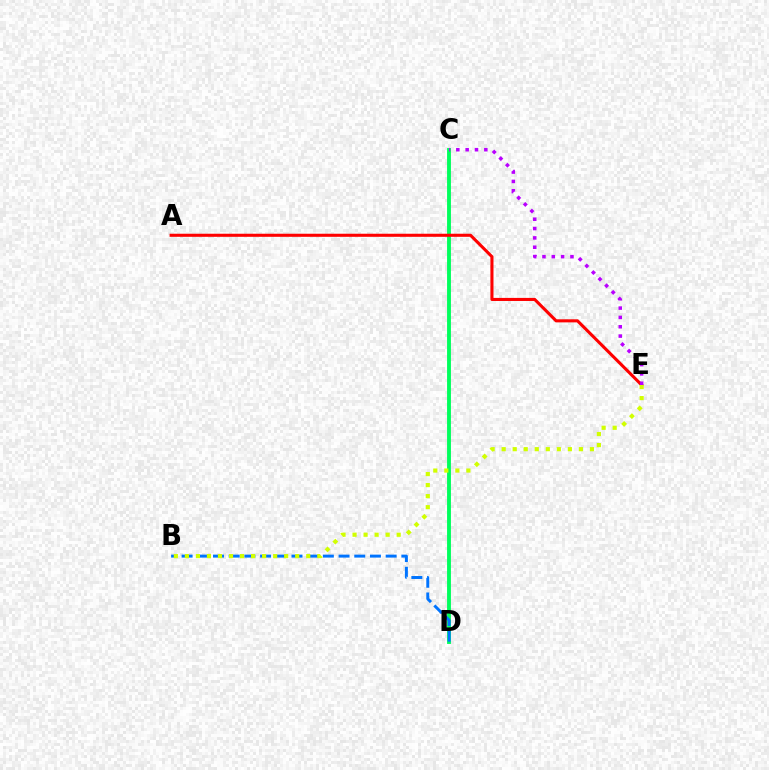{('C', 'D'): [{'color': '#00ff5c', 'line_style': 'solid', 'thickness': 2.79}], ('A', 'E'): [{'color': '#ff0000', 'line_style': 'solid', 'thickness': 2.22}], ('B', 'D'): [{'color': '#0074ff', 'line_style': 'dashed', 'thickness': 2.13}], ('B', 'E'): [{'color': '#d1ff00', 'line_style': 'dotted', 'thickness': 3.0}], ('C', 'E'): [{'color': '#b900ff', 'line_style': 'dotted', 'thickness': 2.54}]}